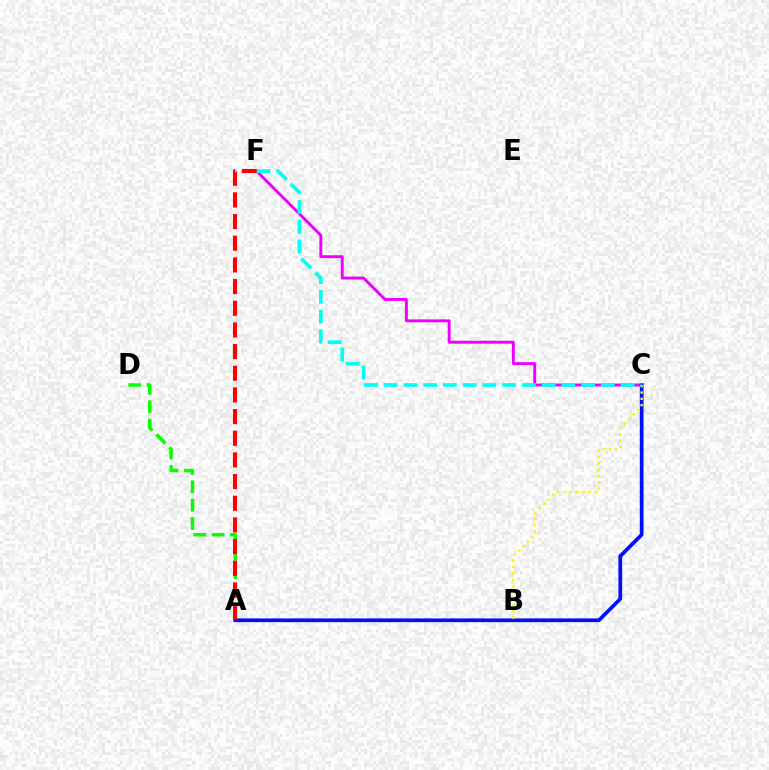{('C', 'F'): [{'color': '#ee00ff', 'line_style': 'solid', 'thickness': 2.1}, {'color': '#00fff6', 'line_style': 'dashed', 'thickness': 2.68}], ('A', 'D'): [{'color': '#08ff00', 'line_style': 'dashed', 'thickness': 2.5}], ('A', 'C'): [{'color': '#0010ff', 'line_style': 'solid', 'thickness': 2.68}], ('A', 'F'): [{'color': '#ff0000', 'line_style': 'dashed', 'thickness': 2.94}], ('B', 'C'): [{'color': '#fcf500', 'line_style': 'dotted', 'thickness': 1.72}]}